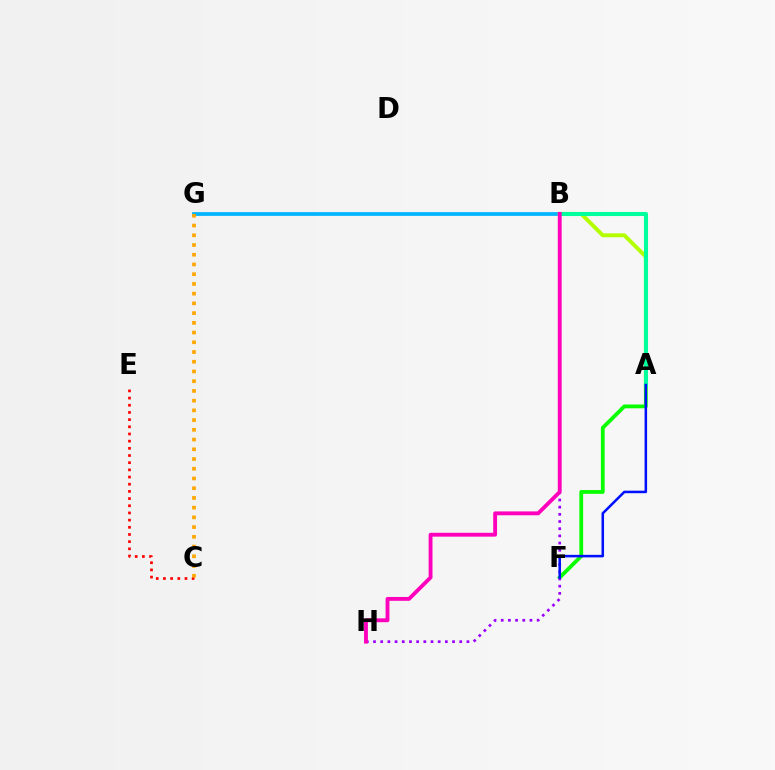{('B', 'G'): [{'color': '#00b5ff', 'line_style': 'solid', 'thickness': 2.7}], ('A', 'F'): [{'color': '#08ff00', 'line_style': 'solid', 'thickness': 2.73}, {'color': '#0010ff', 'line_style': 'solid', 'thickness': 1.82}], ('C', 'E'): [{'color': '#ff0000', 'line_style': 'dotted', 'thickness': 1.95}], ('A', 'B'): [{'color': '#b3ff00', 'line_style': 'solid', 'thickness': 2.83}, {'color': '#00ff9d', 'line_style': 'solid', 'thickness': 2.93}], ('C', 'G'): [{'color': '#ffa500', 'line_style': 'dotted', 'thickness': 2.64}], ('B', 'H'): [{'color': '#9b00ff', 'line_style': 'dotted', 'thickness': 1.95}, {'color': '#ff00bd', 'line_style': 'solid', 'thickness': 2.78}]}